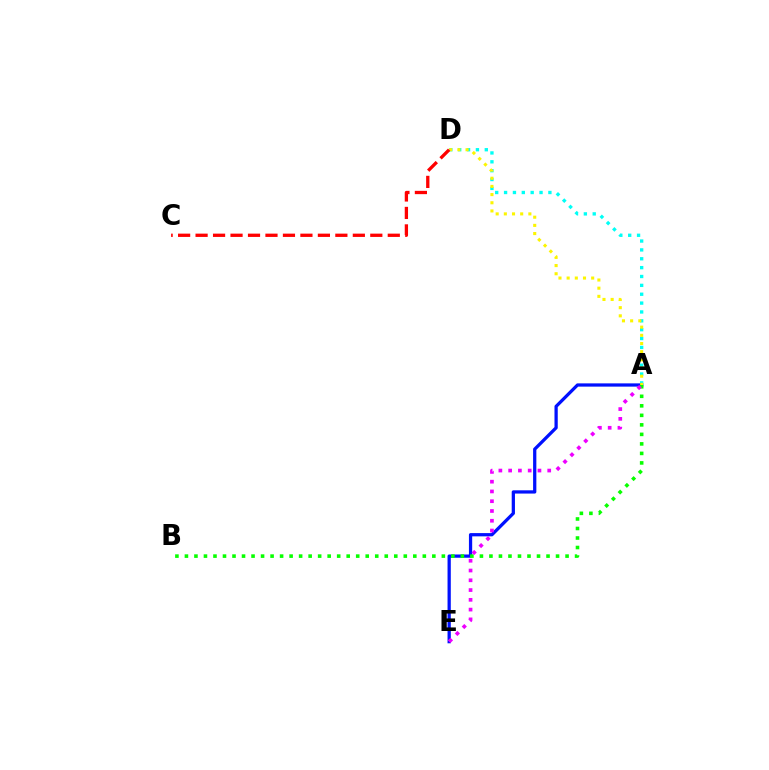{('A', 'D'): [{'color': '#00fff6', 'line_style': 'dotted', 'thickness': 2.41}, {'color': '#fcf500', 'line_style': 'dotted', 'thickness': 2.22}], ('A', 'E'): [{'color': '#0010ff', 'line_style': 'solid', 'thickness': 2.34}, {'color': '#ee00ff', 'line_style': 'dotted', 'thickness': 2.65}], ('A', 'B'): [{'color': '#08ff00', 'line_style': 'dotted', 'thickness': 2.59}], ('C', 'D'): [{'color': '#ff0000', 'line_style': 'dashed', 'thickness': 2.37}]}